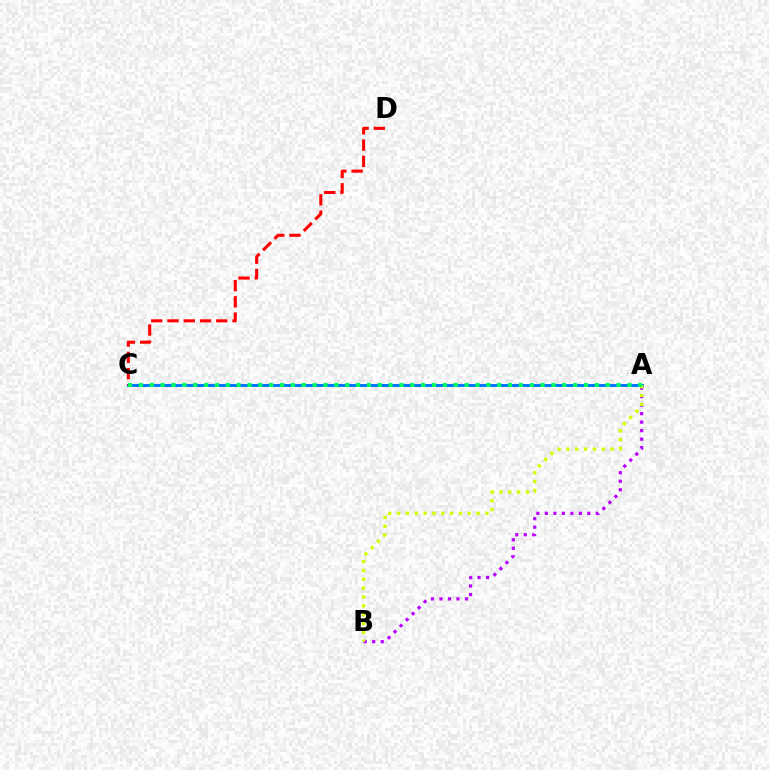{('A', 'C'): [{'color': '#0074ff', 'line_style': 'solid', 'thickness': 2.1}, {'color': '#00ff5c', 'line_style': 'dotted', 'thickness': 2.95}], ('A', 'B'): [{'color': '#b900ff', 'line_style': 'dotted', 'thickness': 2.31}, {'color': '#d1ff00', 'line_style': 'dotted', 'thickness': 2.4}], ('C', 'D'): [{'color': '#ff0000', 'line_style': 'dashed', 'thickness': 2.21}]}